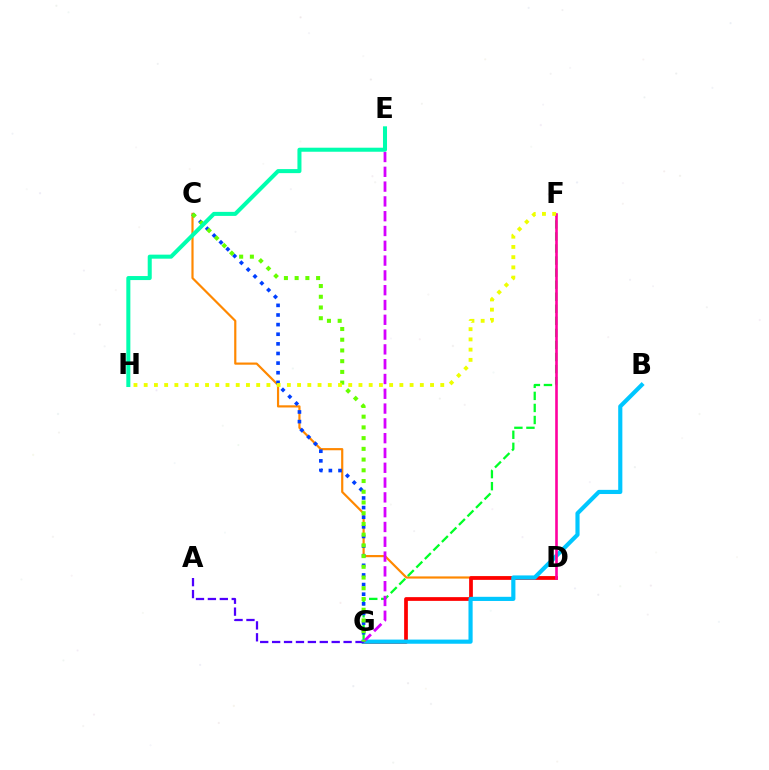{('C', 'D'): [{'color': '#ff8800', 'line_style': 'solid', 'thickness': 1.57}], ('D', 'G'): [{'color': '#ff0000', 'line_style': 'solid', 'thickness': 2.69}], ('F', 'G'): [{'color': '#00ff27', 'line_style': 'dashed', 'thickness': 1.64}], ('B', 'G'): [{'color': '#00c7ff', 'line_style': 'solid', 'thickness': 2.99}], ('E', 'G'): [{'color': '#d600ff', 'line_style': 'dashed', 'thickness': 2.01}], ('A', 'G'): [{'color': '#4f00ff', 'line_style': 'dashed', 'thickness': 1.62}], ('D', 'F'): [{'color': '#ff00a0', 'line_style': 'solid', 'thickness': 1.88}], ('C', 'G'): [{'color': '#003fff', 'line_style': 'dotted', 'thickness': 2.61}, {'color': '#66ff00', 'line_style': 'dotted', 'thickness': 2.91}], ('F', 'H'): [{'color': '#eeff00', 'line_style': 'dotted', 'thickness': 2.78}], ('E', 'H'): [{'color': '#00ffaf', 'line_style': 'solid', 'thickness': 2.9}]}